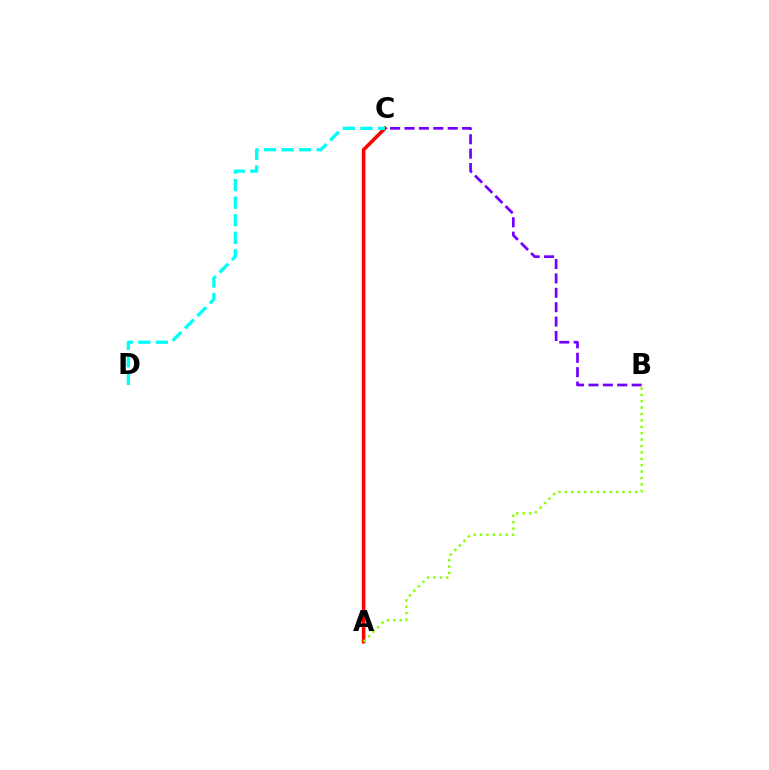{('A', 'C'): [{'color': '#ff0000', 'line_style': 'solid', 'thickness': 2.55}], ('A', 'B'): [{'color': '#84ff00', 'line_style': 'dotted', 'thickness': 1.74}], ('C', 'D'): [{'color': '#00fff6', 'line_style': 'dashed', 'thickness': 2.38}], ('B', 'C'): [{'color': '#7200ff', 'line_style': 'dashed', 'thickness': 1.96}]}